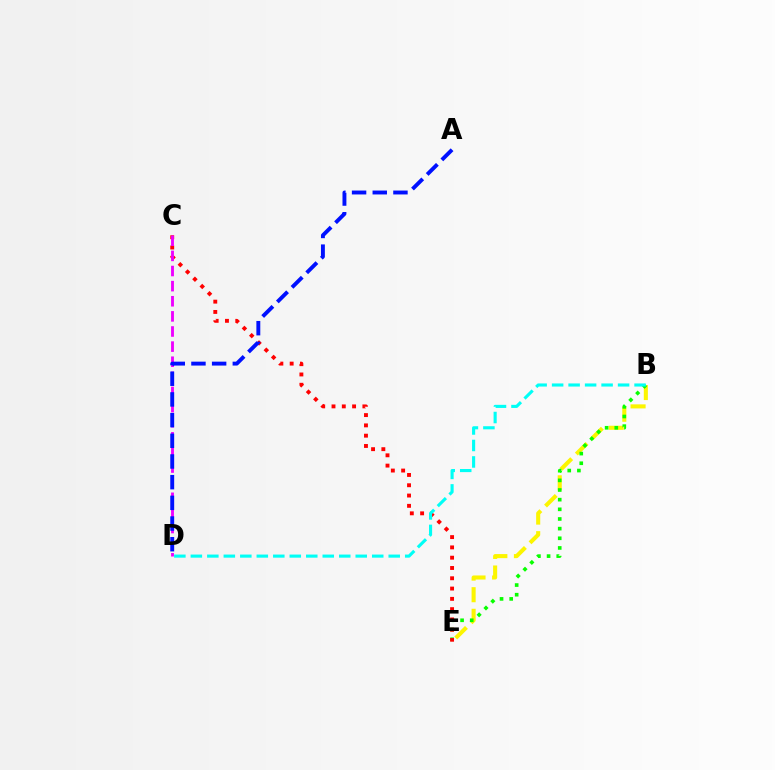{('B', 'E'): [{'color': '#fcf500', 'line_style': 'dashed', 'thickness': 2.94}, {'color': '#08ff00', 'line_style': 'dotted', 'thickness': 2.62}], ('C', 'E'): [{'color': '#ff0000', 'line_style': 'dotted', 'thickness': 2.8}], ('C', 'D'): [{'color': '#ee00ff', 'line_style': 'dashed', 'thickness': 2.05}], ('A', 'D'): [{'color': '#0010ff', 'line_style': 'dashed', 'thickness': 2.81}], ('B', 'D'): [{'color': '#00fff6', 'line_style': 'dashed', 'thickness': 2.24}]}